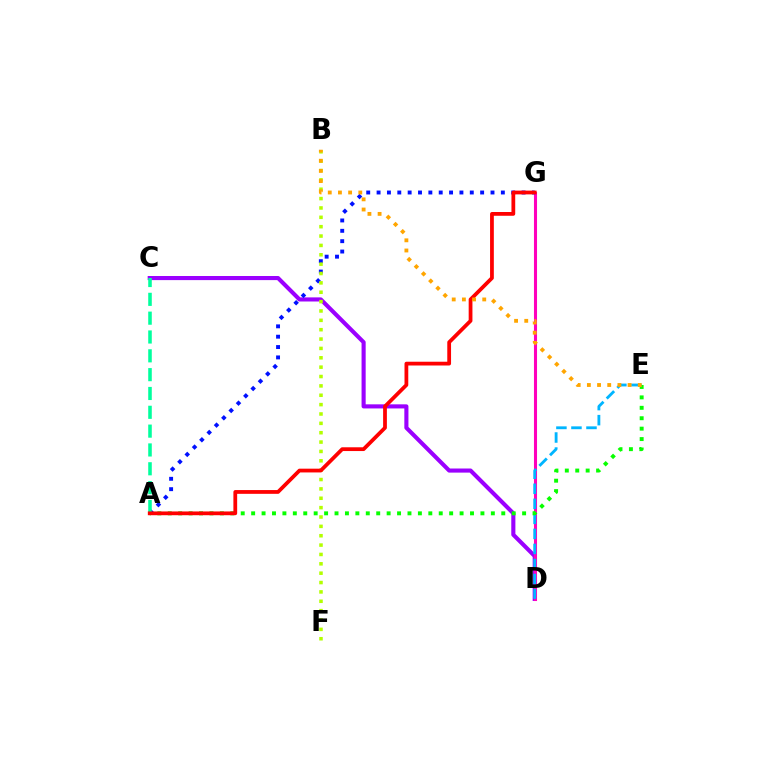{('C', 'D'): [{'color': '#9b00ff', 'line_style': 'solid', 'thickness': 2.96}], ('D', 'G'): [{'color': '#ff00bd', 'line_style': 'solid', 'thickness': 2.21}], ('D', 'E'): [{'color': '#00b5ff', 'line_style': 'dashed', 'thickness': 2.04}], ('A', 'G'): [{'color': '#0010ff', 'line_style': 'dotted', 'thickness': 2.81}, {'color': '#ff0000', 'line_style': 'solid', 'thickness': 2.71}], ('B', 'F'): [{'color': '#b3ff00', 'line_style': 'dotted', 'thickness': 2.54}], ('A', 'E'): [{'color': '#08ff00', 'line_style': 'dotted', 'thickness': 2.83}], ('A', 'C'): [{'color': '#00ff9d', 'line_style': 'dashed', 'thickness': 2.56}], ('B', 'E'): [{'color': '#ffa500', 'line_style': 'dotted', 'thickness': 2.76}]}